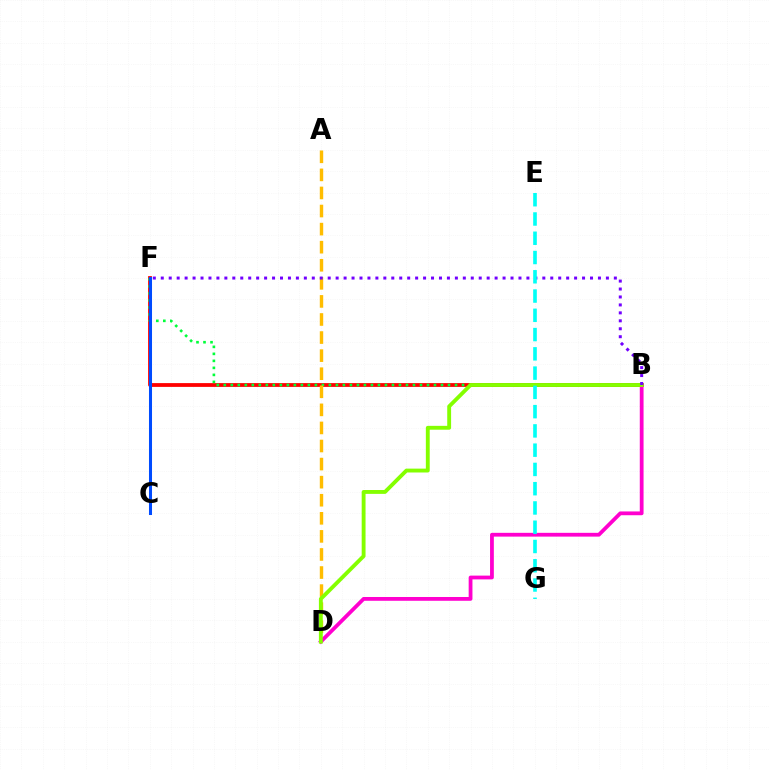{('B', 'F'): [{'color': '#ff0000', 'line_style': 'solid', 'thickness': 2.73}, {'color': '#00ff39', 'line_style': 'dotted', 'thickness': 1.9}, {'color': '#7200ff', 'line_style': 'dotted', 'thickness': 2.16}], ('A', 'D'): [{'color': '#ffbd00', 'line_style': 'dashed', 'thickness': 2.46}], ('B', 'D'): [{'color': '#ff00cf', 'line_style': 'solid', 'thickness': 2.72}, {'color': '#84ff00', 'line_style': 'solid', 'thickness': 2.78}], ('C', 'F'): [{'color': '#004bff', 'line_style': 'solid', 'thickness': 2.19}], ('E', 'G'): [{'color': '#00fff6', 'line_style': 'dashed', 'thickness': 2.62}]}